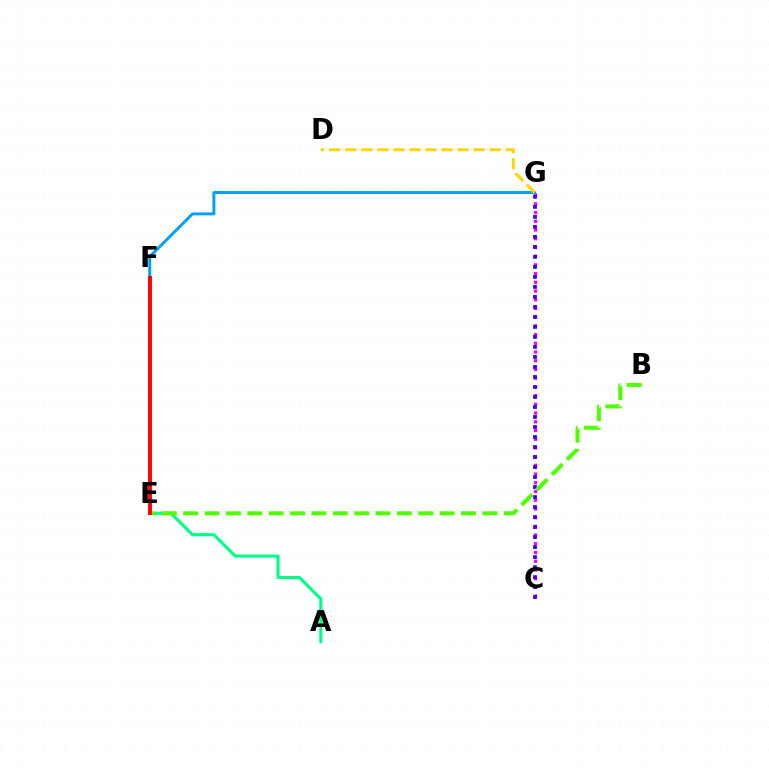{('C', 'G'): [{'color': '#ff00ed', 'line_style': 'dotted', 'thickness': 2.37}, {'color': '#3700ff', 'line_style': 'dotted', 'thickness': 2.72}], ('F', 'G'): [{'color': '#009eff', 'line_style': 'solid', 'thickness': 2.09}], ('A', 'E'): [{'color': '#00ff86', 'line_style': 'solid', 'thickness': 2.24}], ('B', 'E'): [{'color': '#4fff00', 'line_style': 'dashed', 'thickness': 2.9}], ('D', 'G'): [{'color': '#ffd500', 'line_style': 'dashed', 'thickness': 2.18}], ('E', 'F'): [{'color': '#ff0000', 'line_style': 'solid', 'thickness': 2.8}]}